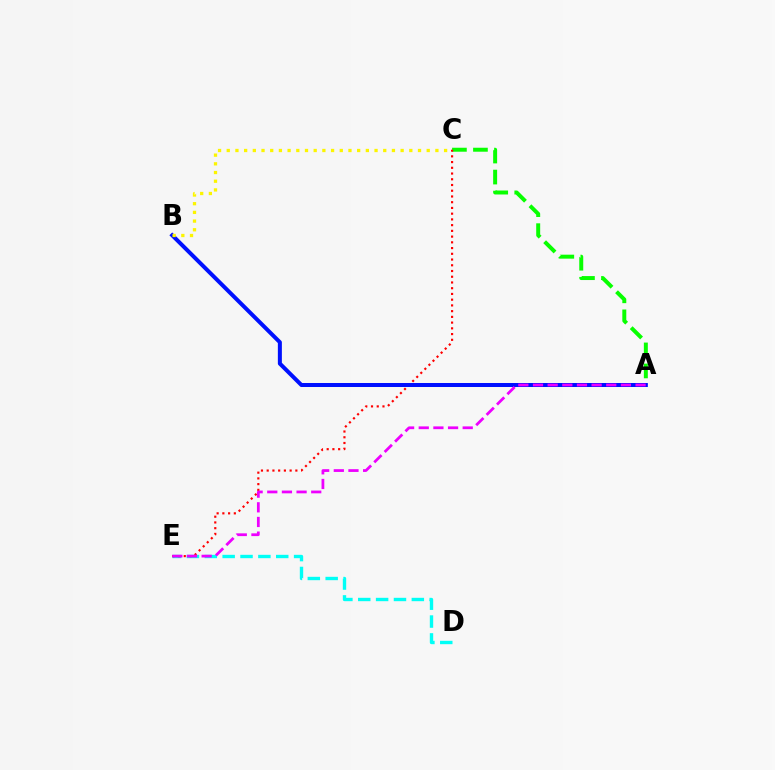{('A', 'C'): [{'color': '#08ff00', 'line_style': 'dashed', 'thickness': 2.86}], ('D', 'E'): [{'color': '#00fff6', 'line_style': 'dashed', 'thickness': 2.43}], ('C', 'E'): [{'color': '#ff0000', 'line_style': 'dotted', 'thickness': 1.56}], ('A', 'B'): [{'color': '#0010ff', 'line_style': 'solid', 'thickness': 2.89}], ('B', 'C'): [{'color': '#fcf500', 'line_style': 'dotted', 'thickness': 2.36}], ('A', 'E'): [{'color': '#ee00ff', 'line_style': 'dashed', 'thickness': 1.99}]}